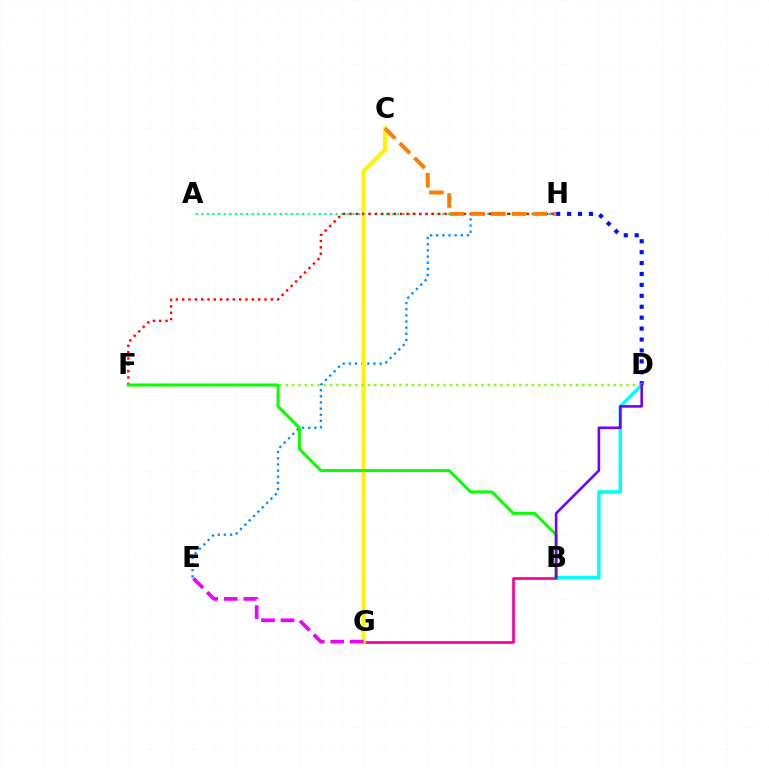{('D', 'H'): [{'color': '#0010ff', 'line_style': 'dotted', 'thickness': 2.97}], ('E', 'H'): [{'color': '#008cff', 'line_style': 'dotted', 'thickness': 1.67}], ('A', 'H'): [{'color': '#00ff74', 'line_style': 'dotted', 'thickness': 1.52}], ('B', 'D'): [{'color': '#00fff6', 'line_style': 'solid', 'thickness': 2.49}, {'color': '#7200ff', 'line_style': 'solid', 'thickness': 1.87}], ('B', 'G'): [{'color': '#ff0094', 'line_style': 'solid', 'thickness': 1.94}], ('C', 'G'): [{'color': '#fcf500', 'line_style': 'solid', 'thickness': 2.96}], ('F', 'H'): [{'color': '#ff0000', 'line_style': 'dotted', 'thickness': 1.72}], ('D', 'F'): [{'color': '#84ff00', 'line_style': 'dotted', 'thickness': 1.71}], ('E', 'G'): [{'color': '#ee00ff', 'line_style': 'dashed', 'thickness': 2.65}], ('C', 'H'): [{'color': '#ff7c00', 'line_style': 'dashed', 'thickness': 2.83}], ('B', 'F'): [{'color': '#08ff00', 'line_style': 'solid', 'thickness': 2.15}]}